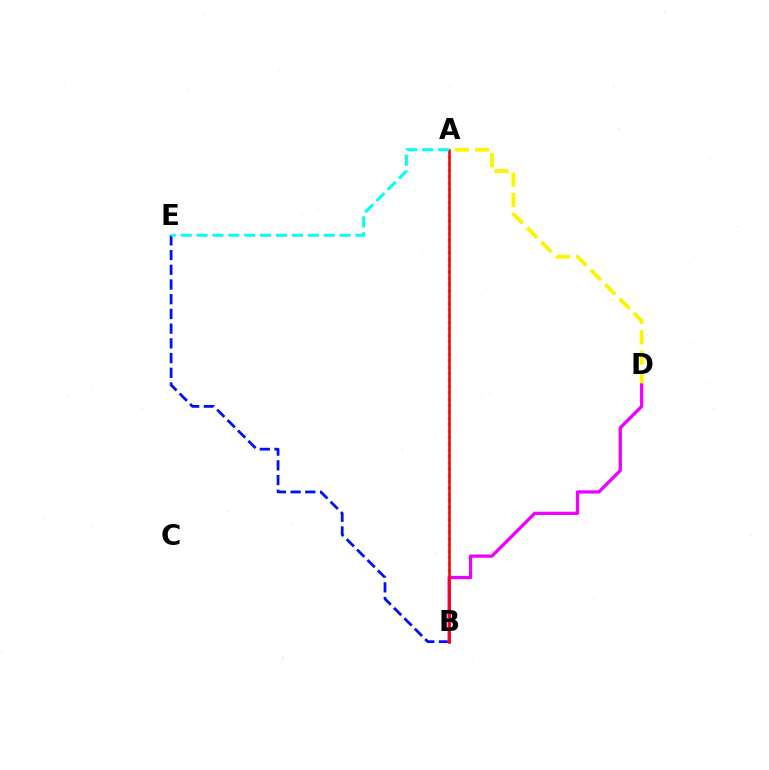{('B', 'E'): [{'color': '#0010ff', 'line_style': 'dashed', 'thickness': 2.0}], ('A', 'B'): [{'color': '#08ff00', 'line_style': 'dotted', 'thickness': 1.73}, {'color': '#ff0000', 'line_style': 'solid', 'thickness': 1.85}], ('A', 'D'): [{'color': '#fcf500', 'line_style': 'dashed', 'thickness': 2.76}], ('B', 'D'): [{'color': '#ee00ff', 'line_style': 'solid', 'thickness': 2.34}], ('A', 'E'): [{'color': '#00fff6', 'line_style': 'dashed', 'thickness': 2.16}]}